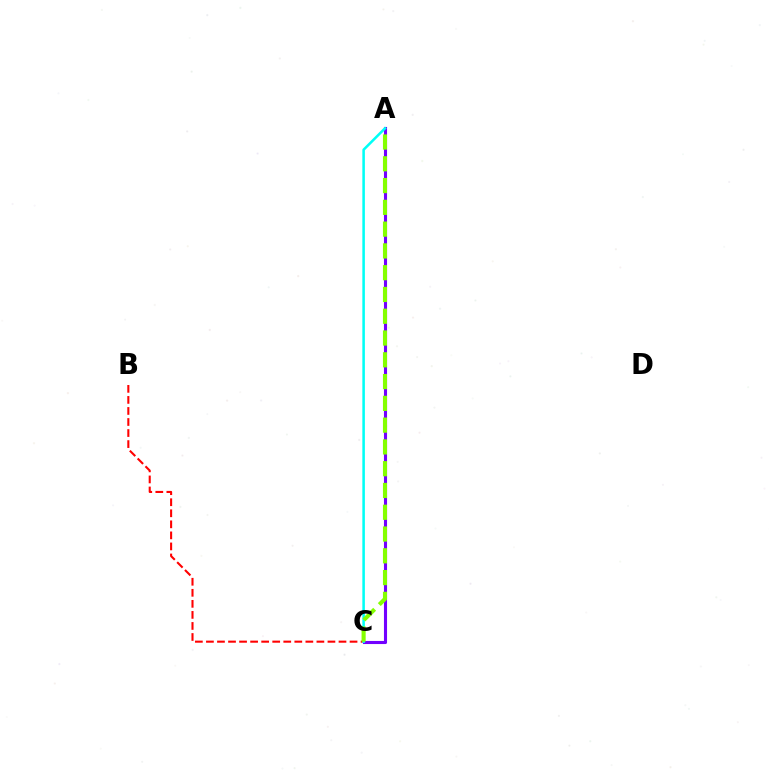{('A', 'C'): [{'color': '#7200ff', 'line_style': 'solid', 'thickness': 2.23}, {'color': '#00fff6', 'line_style': 'solid', 'thickness': 1.83}, {'color': '#84ff00', 'line_style': 'dashed', 'thickness': 2.96}], ('B', 'C'): [{'color': '#ff0000', 'line_style': 'dashed', 'thickness': 1.5}]}